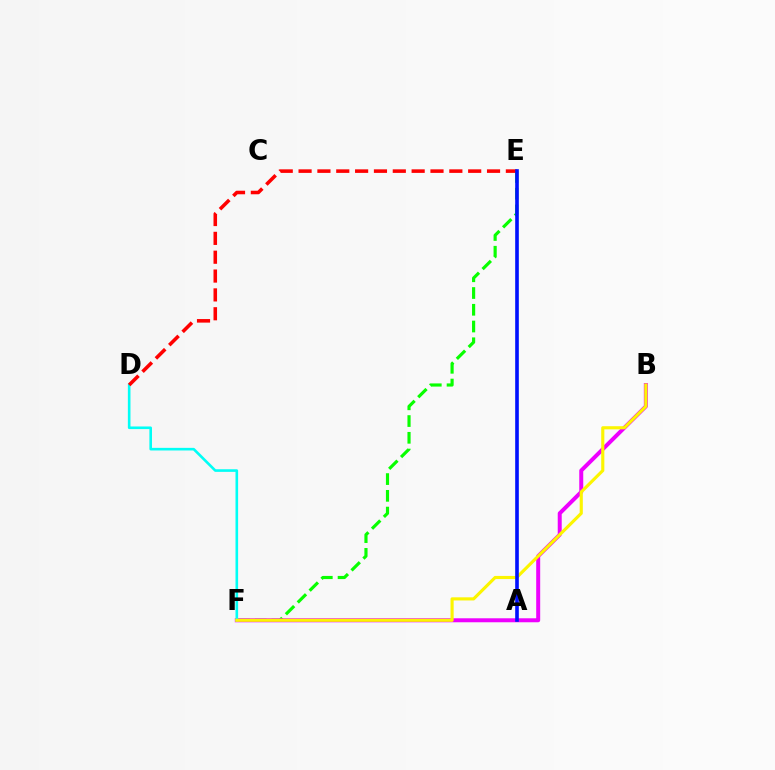{('E', 'F'): [{'color': '#08ff00', 'line_style': 'dashed', 'thickness': 2.28}], ('B', 'F'): [{'color': '#ee00ff', 'line_style': 'solid', 'thickness': 2.87}, {'color': '#fcf500', 'line_style': 'solid', 'thickness': 2.26}], ('D', 'F'): [{'color': '#00fff6', 'line_style': 'solid', 'thickness': 1.89}], ('D', 'E'): [{'color': '#ff0000', 'line_style': 'dashed', 'thickness': 2.56}], ('A', 'E'): [{'color': '#0010ff', 'line_style': 'solid', 'thickness': 2.61}]}